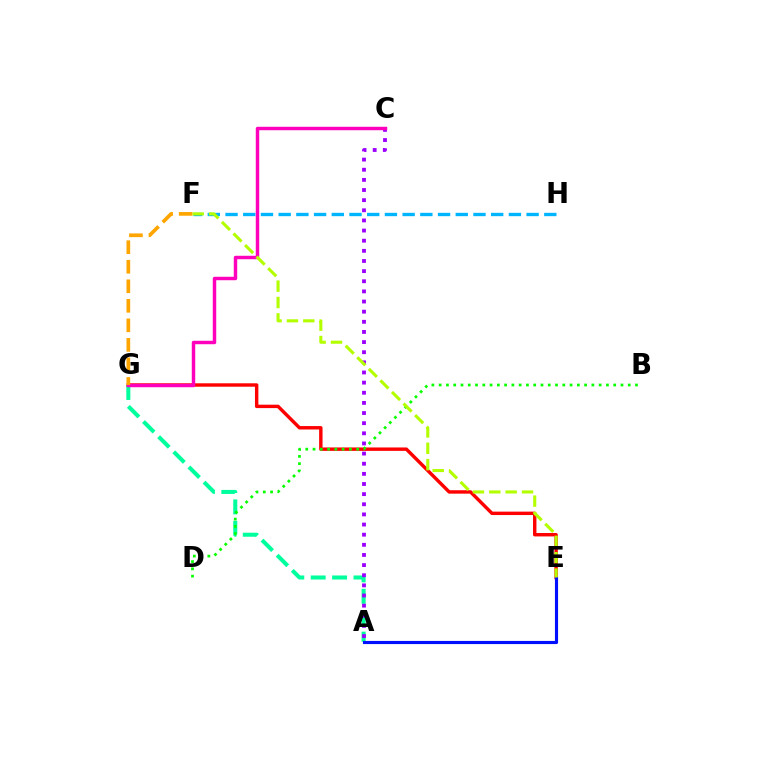{('A', 'G'): [{'color': '#00ff9d', 'line_style': 'dashed', 'thickness': 2.91}], ('E', 'G'): [{'color': '#ff0000', 'line_style': 'solid', 'thickness': 2.46}], ('F', 'H'): [{'color': '#00b5ff', 'line_style': 'dashed', 'thickness': 2.41}], ('A', 'C'): [{'color': '#9b00ff', 'line_style': 'dotted', 'thickness': 2.75}], ('A', 'E'): [{'color': '#0010ff', 'line_style': 'solid', 'thickness': 2.26}], ('C', 'G'): [{'color': '#ff00bd', 'line_style': 'solid', 'thickness': 2.48}], ('B', 'D'): [{'color': '#08ff00', 'line_style': 'dotted', 'thickness': 1.98}], ('F', 'G'): [{'color': '#ffa500', 'line_style': 'dashed', 'thickness': 2.65}], ('E', 'F'): [{'color': '#b3ff00', 'line_style': 'dashed', 'thickness': 2.22}]}